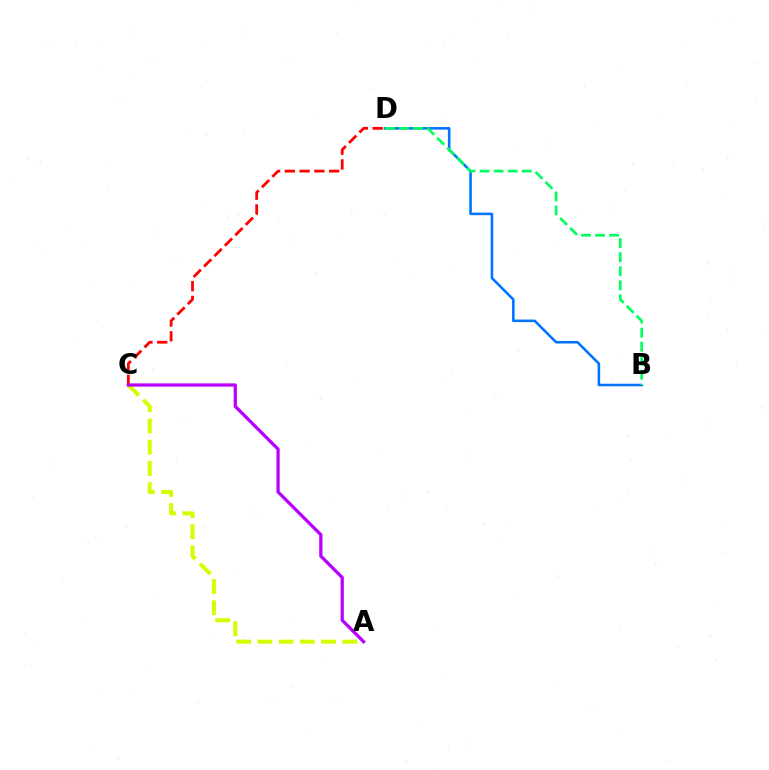{('B', 'D'): [{'color': '#0074ff', 'line_style': 'solid', 'thickness': 1.85}, {'color': '#00ff5c', 'line_style': 'dashed', 'thickness': 1.91}], ('C', 'D'): [{'color': '#ff0000', 'line_style': 'dashed', 'thickness': 2.0}], ('A', 'C'): [{'color': '#d1ff00', 'line_style': 'dashed', 'thickness': 2.88}, {'color': '#b900ff', 'line_style': 'solid', 'thickness': 2.34}]}